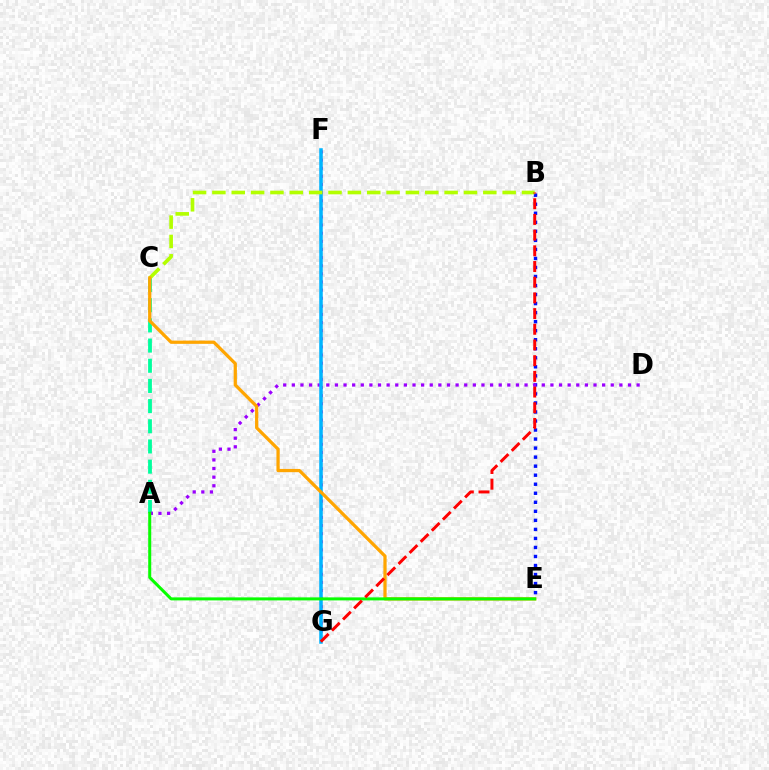{('A', 'C'): [{'color': '#00ff9d', 'line_style': 'dashed', 'thickness': 2.74}], ('F', 'G'): [{'color': '#ff00bd', 'line_style': 'dotted', 'thickness': 2.21}, {'color': '#00b5ff', 'line_style': 'solid', 'thickness': 2.54}], ('B', 'E'): [{'color': '#0010ff', 'line_style': 'dotted', 'thickness': 2.45}], ('A', 'D'): [{'color': '#9b00ff', 'line_style': 'dotted', 'thickness': 2.34}], ('B', 'C'): [{'color': '#b3ff00', 'line_style': 'dashed', 'thickness': 2.63}], ('C', 'E'): [{'color': '#ffa500', 'line_style': 'solid', 'thickness': 2.33}], ('A', 'E'): [{'color': '#08ff00', 'line_style': 'solid', 'thickness': 2.17}], ('B', 'G'): [{'color': '#ff0000', 'line_style': 'dashed', 'thickness': 2.13}]}